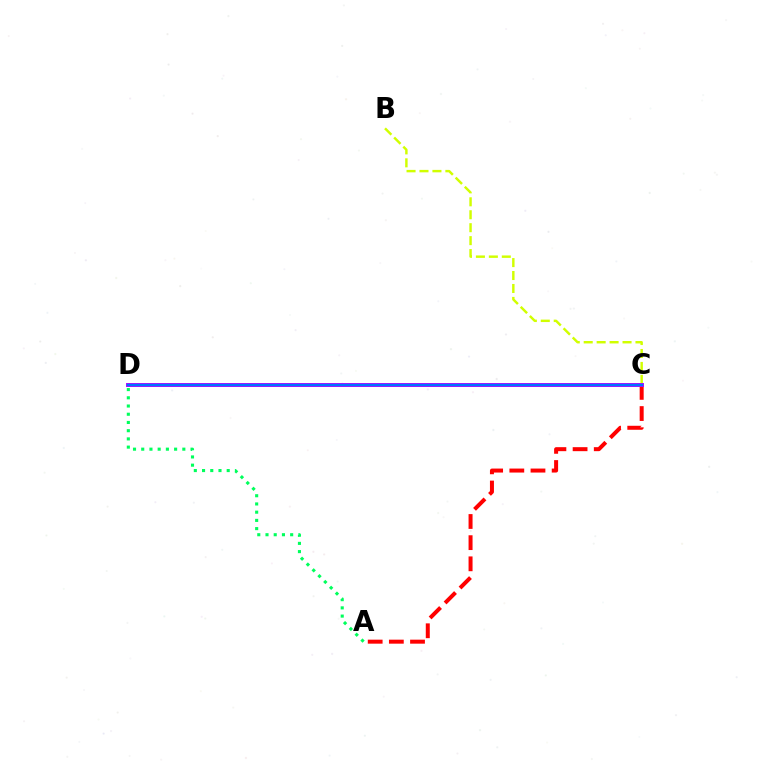{('B', 'C'): [{'color': '#d1ff00', 'line_style': 'dashed', 'thickness': 1.76}], ('A', 'C'): [{'color': '#ff0000', 'line_style': 'dashed', 'thickness': 2.88}], ('C', 'D'): [{'color': '#b900ff', 'line_style': 'solid', 'thickness': 2.84}, {'color': '#0074ff', 'line_style': 'solid', 'thickness': 1.72}], ('A', 'D'): [{'color': '#00ff5c', 'line_style': 'dotted', 'thickness': 2.23}]}